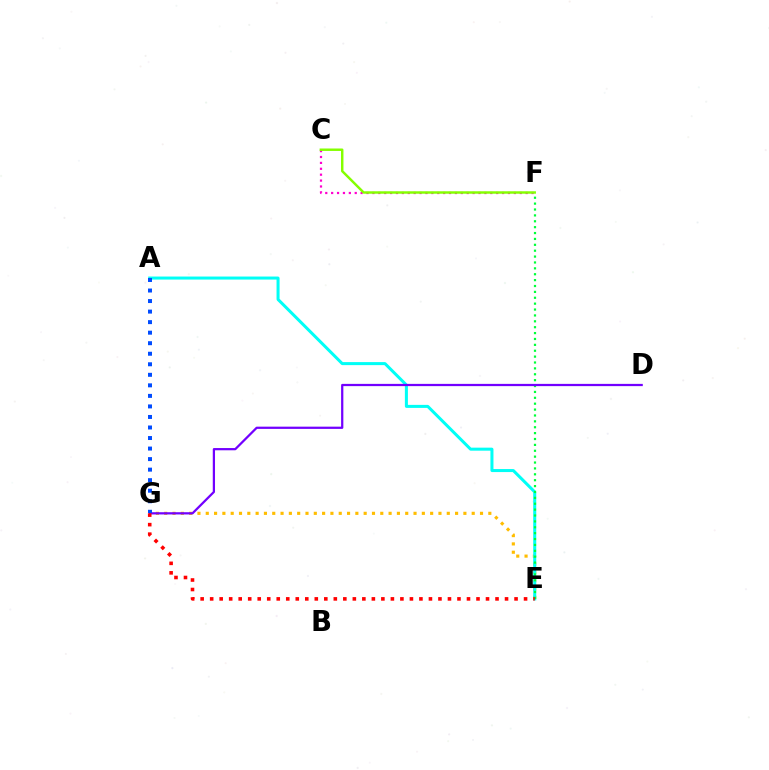{('E', 'G'): [{'color': '#ffbd00', 'line_style': 'dotted', 'thickness': 2.26}, {'color': '#ff0000', 'line_style': 'dotted', 'thickness': 2.58}], ('A', 'E'): [{'color': '#00fff6', 'line_style': 'solid', 'thickness': 2.18}], ('C', 'F'): [{'color': '#ff00cf', 'line_style': 'dotted', 'thickness': 1.6}, {'color': '#84ff00', 'line_style': 'solid', 'thickness': 1.77}], ('E', 'F'): [{'color': '#00ff39', 'line_style': 'dotted', 'thickness': 1.6}], ('D', 'G'): [{'color': '#7200ff', 'line_style': 'solid', 'thickness': 1.61}], ('A', 'G'): [{'color': '#004bff', 'line_style': 'dotted', 'thickness': 2.86}]}